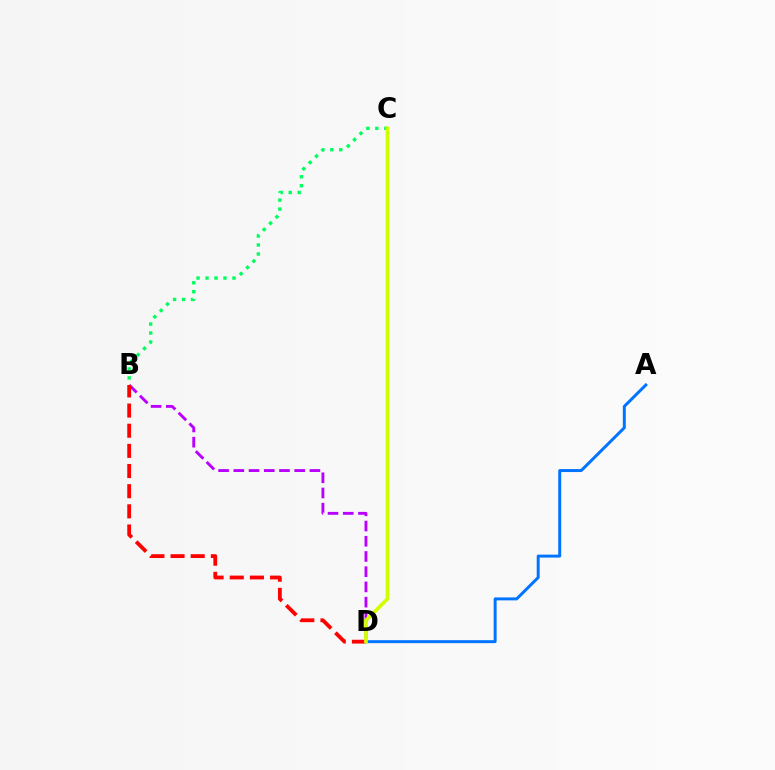{('A', 'D'): [{'color': '#0074ff', 'line_style': 'solid', 'thickness': 2.14}], ('B', 'D'): [{'color': '#b900ff', 'line_style': 'dashed', 'thickness': 2.07}, {'color': '#ff0000', 'line_style': 'dashed', 'thickness': 2.74}], ('B', 'C'): [{'color': '#00ff5c', 'line_style': 'dotted', 'thickness': 2.44}], ('C', 'D'): [{'color': '#d1ff00', 'line_style': 'solid', 'thickness': 2.63}]}